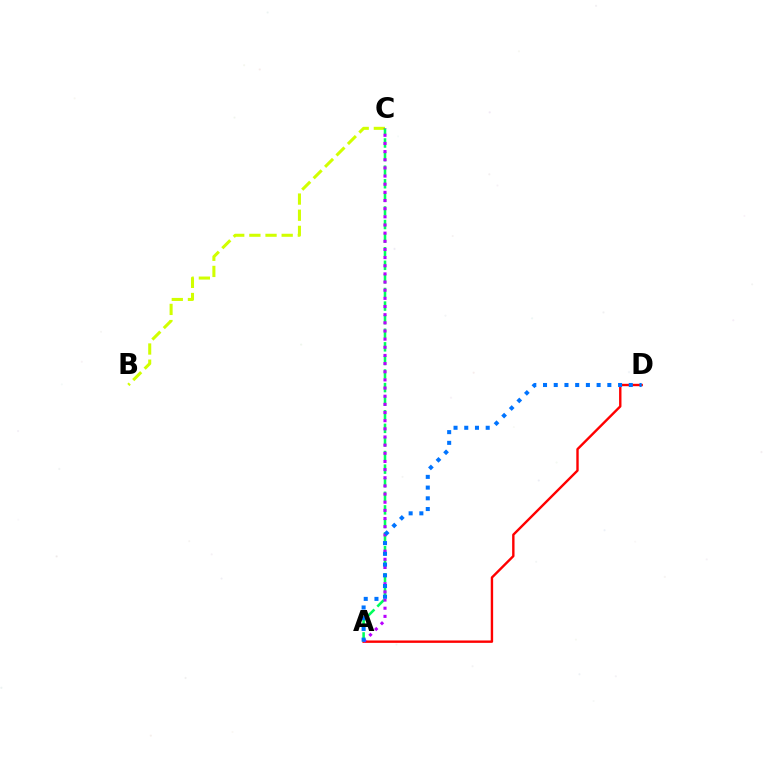{('B', 'C'): [{'color': '#d1ff00', 'line_style': 'dashed', 'thickness': 2.19}], ('A', 'D'): [{'color': '#ff0000', 'line_style': 'solid', 'thickness': 1.72}, {'color': '#0074ff', 'line_style': 'dotted', 'thickness': 2.91}], ('A', 'C'): [{'color': '#00ff5c', 'line_style': 'dashed', 'thickness': 1.85}, {'color': '#b900ff', 'line_style': 'dotted', 'thickness': 2.22}]}